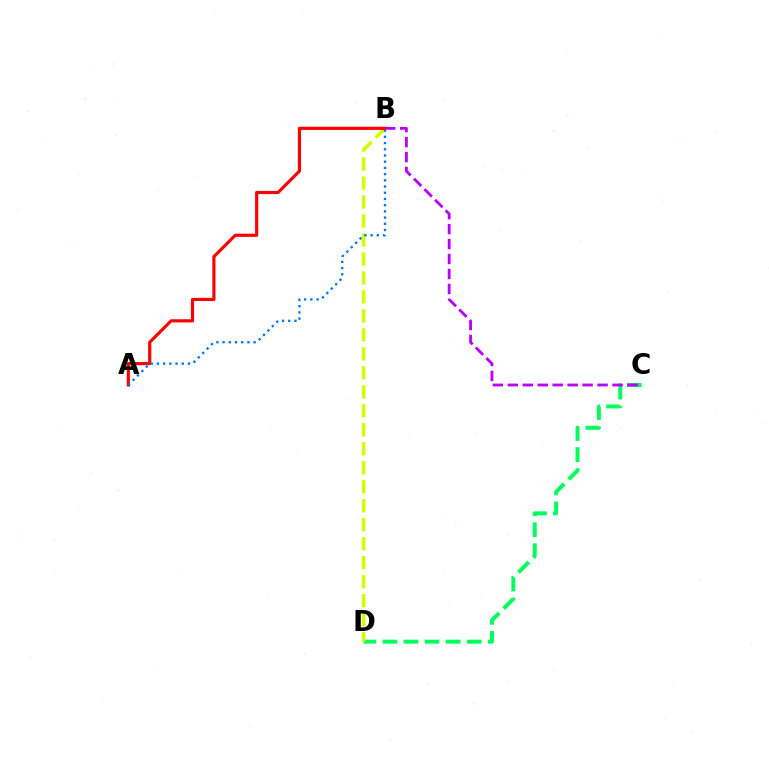{('C', 'D'): [{'color': '#00ff5c', 'line_style': 'dashed', 'thickness': 2.86}], ('B', 'C'): [{'color': '#b900ff', 'line_style': 'dashed', 'thickness': 2.03}], ('B', 'D'): [{'color': '#d1ff00', 'line_style': 'dashed', 'thickness': 2.58}], ('A', 'B'): [{'color': '#ff0000', 'line_style': 'solid', 'thickness': 2.27}, {'color': '#0074ff', 'line_style': 'dotted', 'thickness': 1.69}]}